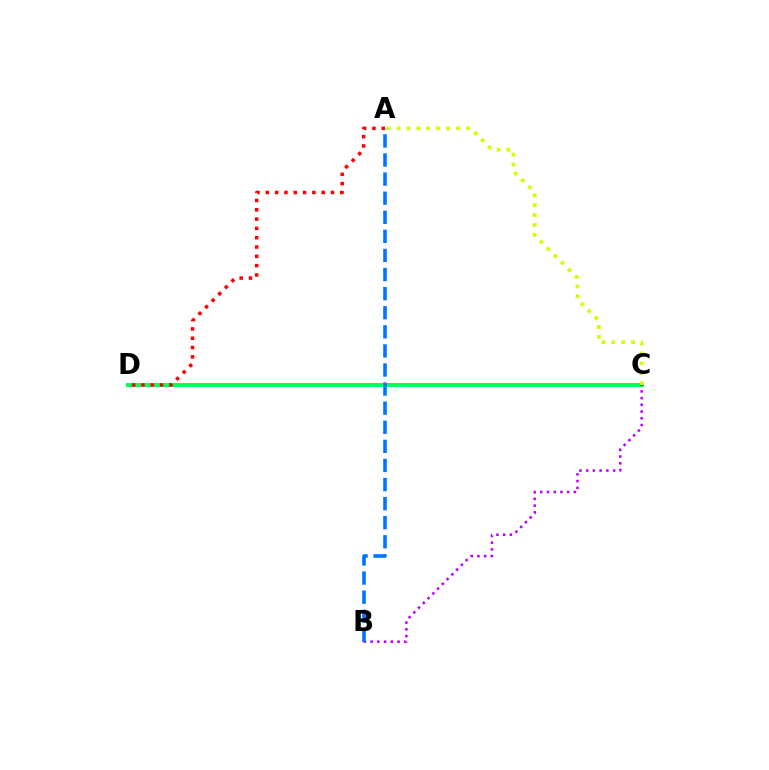{('C', 'D'): [{'color': '#00ff5c', 'line_style': 'solid', 'thickness': 2.85}], ('A', 'D'): [{'color': '#ff0000', 'line_style': 'dotted', 'thickness': 2.53}], ('B', 'C'): [{'color': '#b900ff', 'line_style': 'dotted', 'thickness': 1.83}], ('A', 'C'): [{'color': '#d1ff00', 'line_style': 'dotted', 'thickness': 2.69}], ('A', 'B'): [{'color': '#0074ff', 'line_style': 'dashed', 'thickness': 2.59}]}